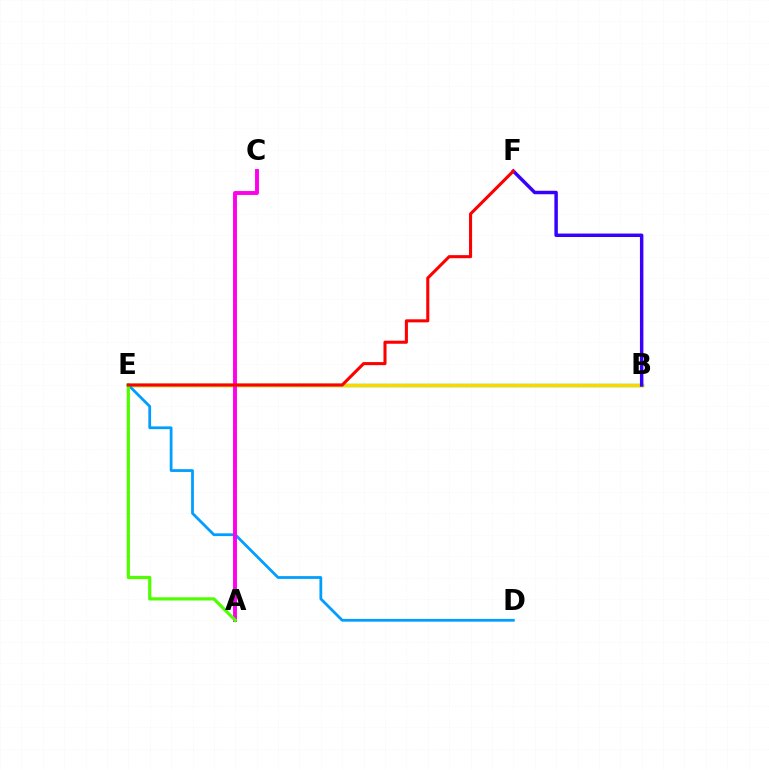{('B', 'E'): [{'color': '#00ff86', 'line_style': 'solid', 'thickness': 2.5}, {'color': '#ffd500', 'line_style': 'solid', 'thickness': 2.41}], ('B', 'F'): [{'color': '#3700ff', 'line_style': 'solid', 'thickness': 2.49}], ('D', 'E'): [{'color': '#009eff', 'line_style': 'solid', 'thickness': 1.99}], ('A', 'C'): [{'color': '#ff00ed', 'line_style': 'solid', 'thickness': 2.82}], ('A', 'E'): [{'color': '#4fff00', 'line_style': 'solid', 'thickness': 2.31}], ('E', 'F'): [{'color': '#ff0000', 'line_style': 'solid', 'thickness': 2.21}]}